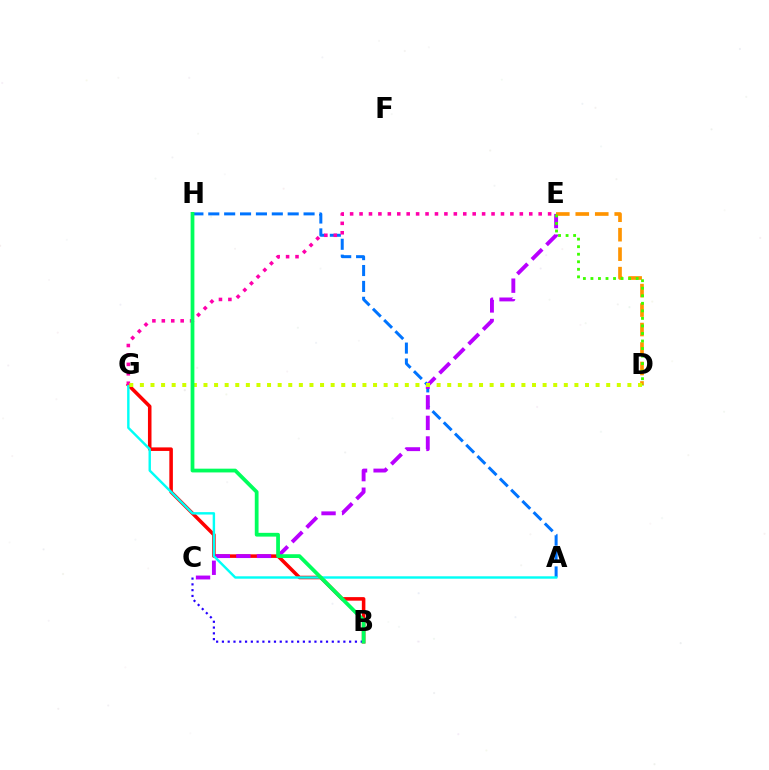{('B', 'G'): [{'color': '#ff0000', 'line_style': 'solid', 'thickness': 2.55}], ('A', 'H'): [{'color': '#0074ff', 'line_style': 'dashed', 'thickness': 2.16}], ('C', 'E'): [{'color': '#b900ff', 'line_style': 'dashed', 'thickness': 2.8}], ('D', 'E'): [{'color': '#ff9400', 'line_style': 'dashed', 'thickness': 2.65}, {'color': '#3dff00', 'line_style': 'dotted', 'thickness': 2.05}], ('B', 'C'): [{'color': '#2500ff', 'line_style': 'dotted', 'thickness': 1.57}], ('A', 'G'): [{'color': '#00fff6', 'line_style': 'solid', 'thickness': 1.74}], ('E', 'G'): [{'color': '#ff00ac', 'line_style': 'dotted', 'thickness': 2.56}], ('D', 'G'): [{'color': '#d1ff00', 'line_style': 'dotted', 'thickness': 2.88}], ('B', 'H'): [{'color': '#00ff5c', 'line_style': 'solid', 'thickness': 2.71}]}